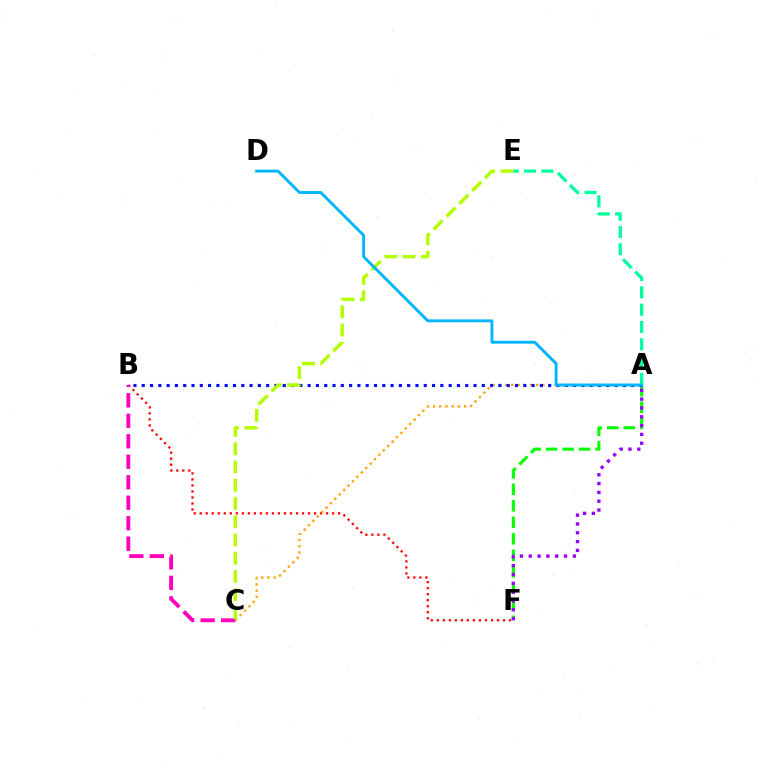{('A', 'F'): [{'color': '#08ff00', 'line_style': 'dashed', 'thickness': 2.24}, {'color': '#9b00ff', 'line_style': 'dotted', 'thickness': 2.4}], ('B', 'F'): [{'color': '#ff0000', 'line_style': 'dotted', 'thickness': 1.64}], ('A', 'C'): [{'color': '#ffa500', 'line_style': 'dotted', 'thickness': 1.69}], ('A', 'B'): [{'color': '#0010ff', 'line_style': 'dotted', 'thickness': 2.25}], ('B', 'C'): [{'color': '#ff00bd', 'line_style': 'dashed', 'thickness': 2.78}], ('C', 'E'): [{'color': '#b3ff00', 'line_style': 'dashed', 'thickness': 2.48}], ('A', 'E'): [{'color': '#00ff9d', 'line_style': 'dashed', 'thickness': 2.35}], ('A', 'D'): [{'color': '#00b5ff', 'line_style': 'solid', 'thickness': 2.08}]}